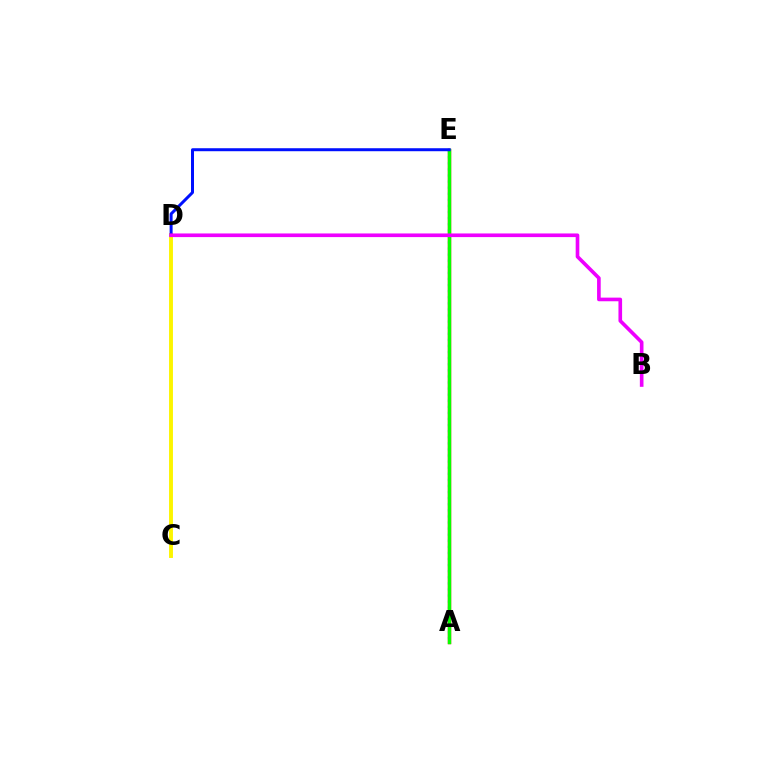{('C', 'D'): [{'color': '#fcf500', 'line_style': 'solid', 'thickness': 2.81}], ('A', 'E'): [{'color': '#00fff6', 'line_style': 'dotted', 'thickness': 1.65}, {'color': '#ff0000', 'line_style': 'solid', 'thickness': 2.43}, {'color': '#08ff00', 'line_style': 'solid', 'thickness': 2.43}], ('D', 'E'): [{'color': '#0010ff', 'line_style': 'solid', 'thickness': 2.15}], ('B', 'D'): [{'color': '#ee00ff', 'line_style': 'solid', 'thickness': 2.62}]}